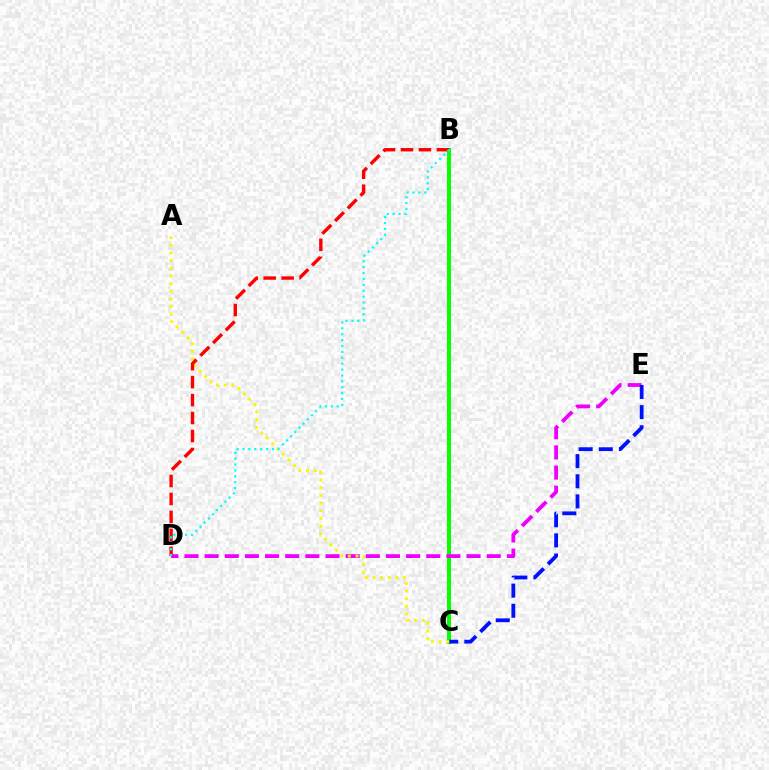{('B', 'C'): [{'color': '#08ff00', 'line_style': 'solid', 'thickness': 2.89}], ('D', 'E'): [{'color': '#ee00ff', 'line_style': 'dashed', 'thickness': 2.74}], ('C', 'E'): [{'color': '#0010ff', 'line_style': 'dashed', 'thickness': 2.73}], ('A', 'C'): [{'color': '#fcf500', 'line_style': 'dotted', 'thickness': 2.08}], ('B', 'D'): [{'color': '#ff0000', 'line_style': 'dashed', 'thickness': 2.44}, {'color': '#00fff6', 'line_style': 'dotted', 'thickness': 1.6}]}